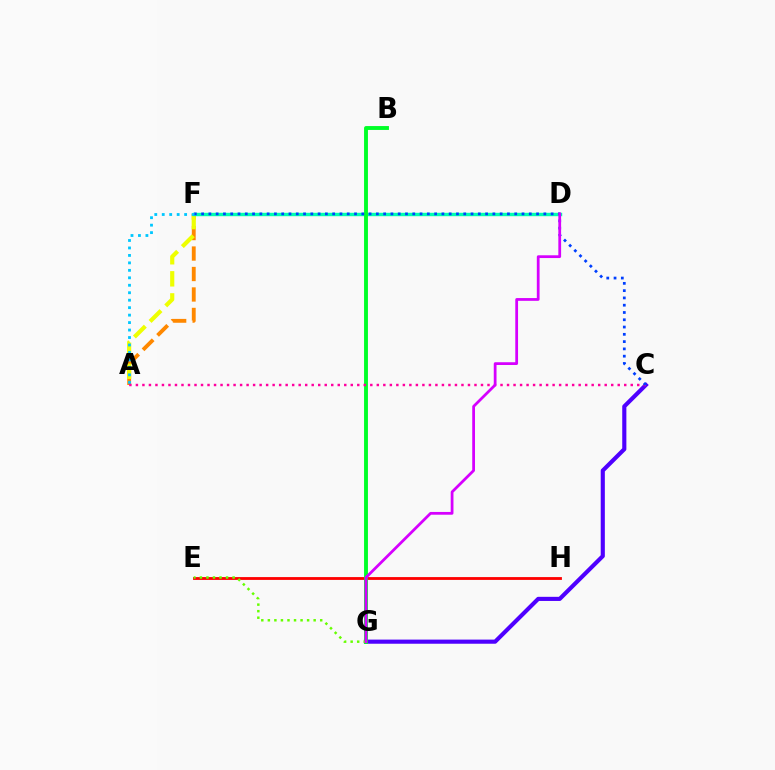{('E', 'H'): [{'color': '#ff0000', 'line_style': 'solid', 'thickness': 2.03}], ('A', 'F'): [{'color': '#ff8800', 'line_style': 'dashed', 'thickness': 2.78}, {'color': '#eeff00', 'line_style': 'dashed', 'thickness': 3.0}, {'color': '#00c7ff', 'line_style': 'dotted', 'thickness': 2.03}], ('D', 'F'): [{'color': '#00ffaf', 'line_style': 'solid', 'thickness': 2.46}], ('C', 'G'): [{'color': '#4f00ff', 'line_style': 'solid', 'thickness': 2.98}], ('B', 'G'): [{'color': '#00ff27', 'line_style': 'solid', 'thickness': 2.8}], ('A', 'C'): [{'color': '#ff00a0', 'line_style': 'dotted', 'thickness': 1.77}], ('C', 'F'): [{'color': '#003fff', 'line_style': 'dotted', 'thickness': 1.98}], ('E', 'G'): [{'color': '#66ff00', 'line_style': 'dotted', 'thickness': 1.78}], ('D', 'G'): [{'color': '#d600ff', 'line_style': 'solid', 'thickness': 1.99}]}